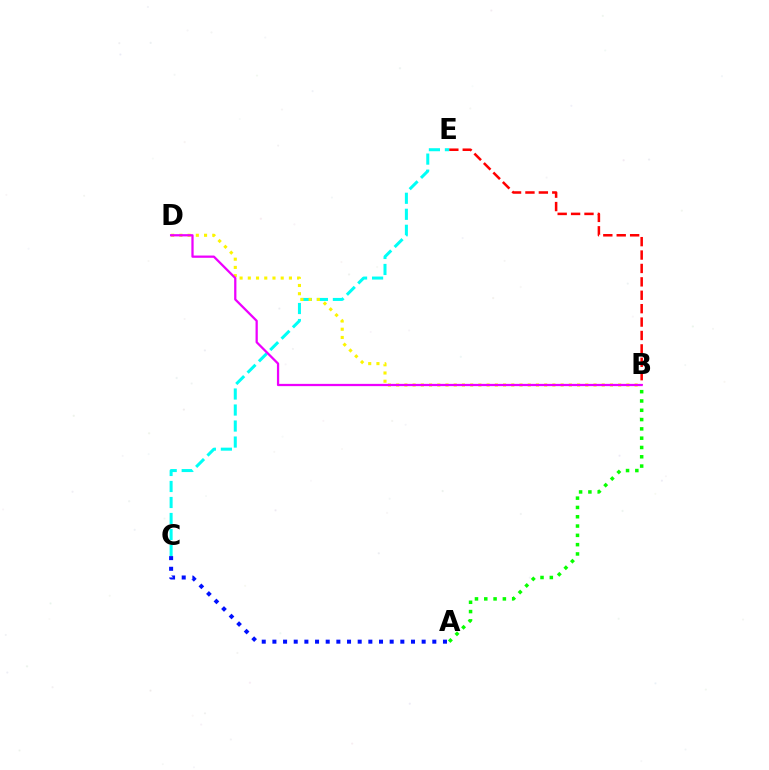{('A', 'B'): [{'color': '#08ff00', 'line_style': 'dotted', 'thickness': 2.53}], ('B', 'E'): [{'color': '#ff0000', 'line_style': 'dashed', 'thickness': 1.82}], ('C', 'E'): [{'color': '#00fff6', 'line_style': 'dashed', 'thickness': 2.18}], ('B', 'D'): [{'color': '#fcf500', 'line_style': 'dotted', 'thickness': 2.23}, {'color': '#ee00ff', 'line_style': 'solid', 'thickness': 1.63}], ('A', 'C'): [{'color': '#0010ff', 'line_style': 'dotted', 'thickness': 2.9}]}